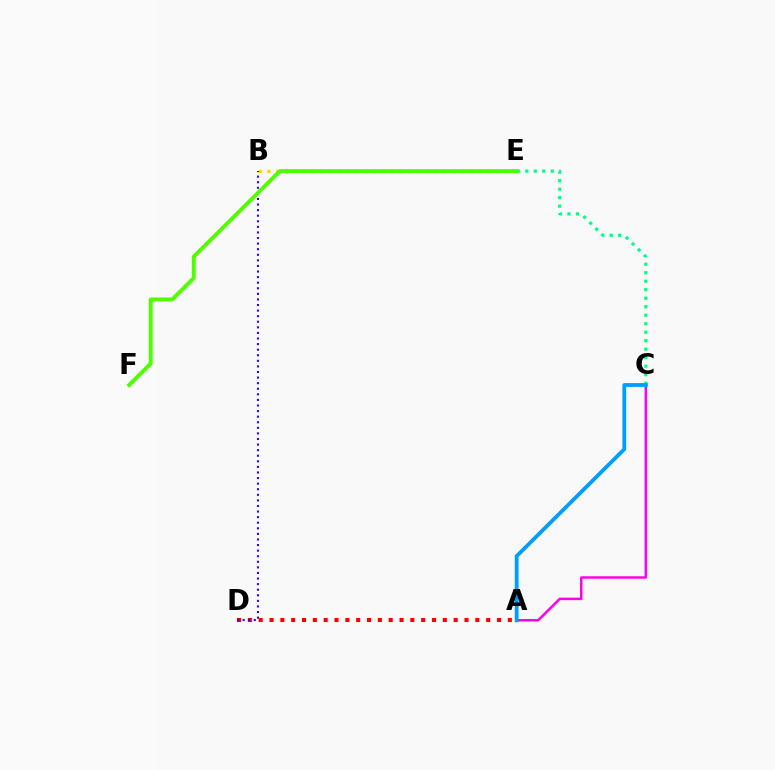{('C', 'E'): [{'color': '#00ff86', 'line_style': 'dotted', 'thickness': 2.31}], ('B', 'E'): [{'color': '#ffd500', 'line_style': 'dotted', 'thickness': 2.39}], ('A', 'D'): [{'color': '#ff0000', 'line_style': 'dotted', 'thickness': 2.94}], ('B', 'D'): [{'color': '#3700ff', 'line_style': 'dotted', 'thickness': 1.52}], ('A', 'C'): [{'color': '#ff00ed', 'line_style': 'solid', 'thickness': 1.8}, {'color': '#009eff', 'line_style': 'solid', 'thickness': 2.74}], ('E', 'F'): [{'color': '#4fff00', 'line_style': 'solid', 'thickness': 2.83}]}